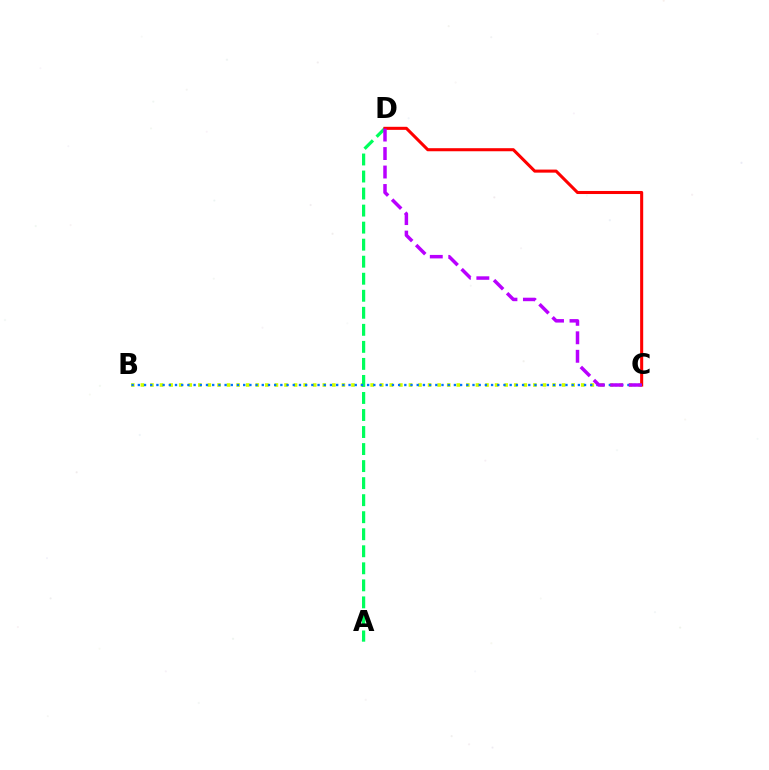{('B', 'C'): [{'color': '#d1ff00', 'line_style': 'dotted', 'thickness': 2.6}, {'color': '#0074ff', 'line_style': 'dotted', 'thickness': 1.68}], ('A', 'D'): [{'color': '#00ff5c', 'line_style': 'dashed', 'thickness': 2.31}], ('C', 'D'): [{'color': '#ff0000', 'line_style': 'solid', 'thickness': 2.2}, {'color': '#b900ff', 'line_style': 'dashed', 'thickness': 2.51}]}